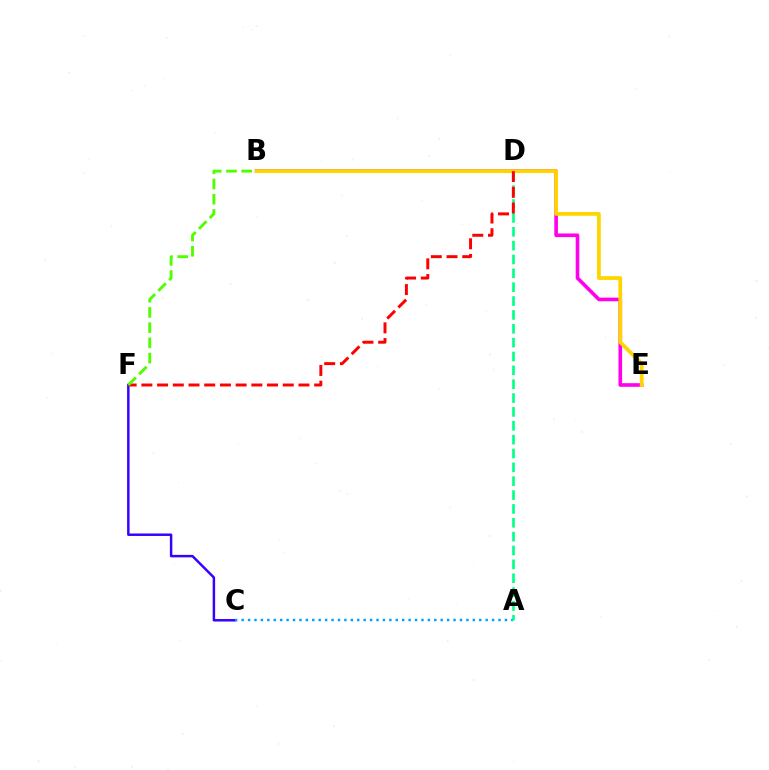{('C', 'F'): [{'color': '#3700ff', 'line_style': 'solid', 'thickness': 1.78}], ('A', 'C'): [{'color': '#009eff', 'line_style': 'dotted', 'thickness': 1.74}], ('A', 'D'): [{'color': '#00ff86', 'line_style': 'dashed', 'thickness': 1.88}], ('B', 'E'): [{'color': '#ff00ed', 'line_style': 'solid', 'thickness': 2.61}, {'color': '#ffd500', 'line_style': 'solid', 'thickness': 2.72}], ('D', 'F'): [{'color': '#ff0000', 'line_style': 'dashed', 'thickness': 2.13}], ('B', 'F'): [{'color': '#4fff00', 'line_style': 'dashed', 'thickness': 2.07}]}